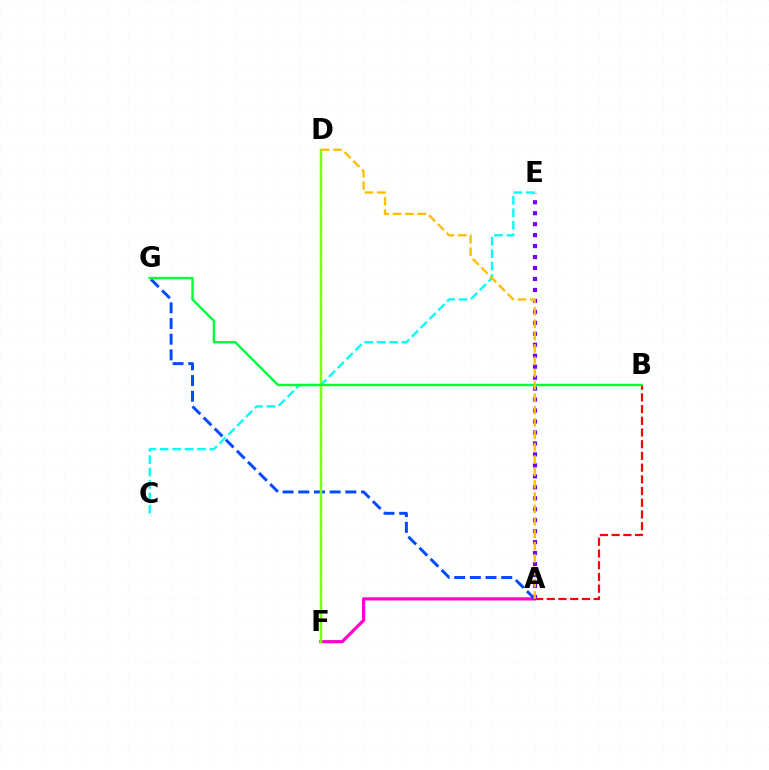{('A', 'F'): [{'color': '#ff00cf', 'line_style': 'solid', 'thickness': 2.3}], ('A', 'B'): [{'color': '#ff0000', 'line_style': 'dashed', 'thickness': 1.59}], ('A', 'G'): [{'color': '#004bff', 'line_style': 'dashed', 'thickness': 2.13}], ('D', 'F'): [{'color': '#84ff00', 'line_style': 'solid', 'thickness': 1.78}], ('A', 'E'): [{'color': '#7200ff', 'line_style': 'dotted', 'thickness': 2.98}], ('C', 'E'): [{'color': '#00fff6', 'line_style': 'dashed', 'thickness': 1.69}], ('B', 'G'): [{'color': '#00ff39', 'line_style': 'solid', 'thickness': 1.72}], ('A', 'D'): [{'color': '#ffbd00', 'line_style': 'dashed', 'thickness': 1.68}]}